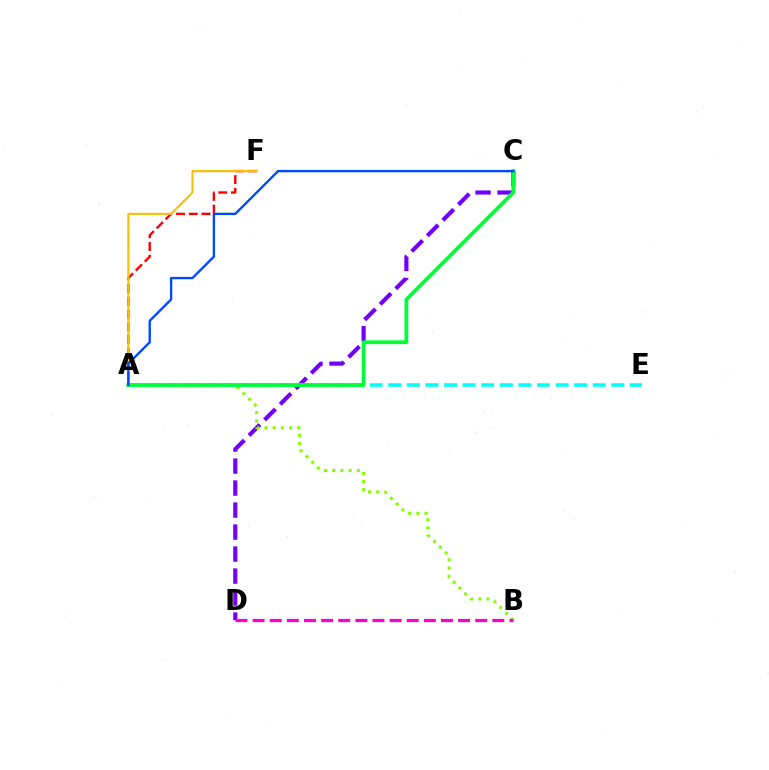{('C', 'D'): [{'color': '#7200ff', 'line_style': 'dashed', 'thickness': 2.99}], ('A', 'F'): [{'color': '#ff0000', 'line_style': 'dashed', 'thickness': 1.73}, {'color': '#ffbd00', 'line_style': 'solid', 'thickness': 1.52}], ('A', 'B'): [{'color': '#84ff00', 'line_style': 'dotted', 'thickness': 2.22}], ('A', 'E'): [{'color': '#00fff6', 'line_style': 'dashed', 'thickness': 2.53}], ('B', 'D'): [{'color': '#ff00cf', 'line_style': 'dashed', 'thickness': 2.33}], ('A', 'C'): [{'color': '#00ff39', 'line_style': 'solid', 'thickness': 2.72}, {'color': '#004bff', 'line_style': 'solid', 'thickness': 1.71}]}